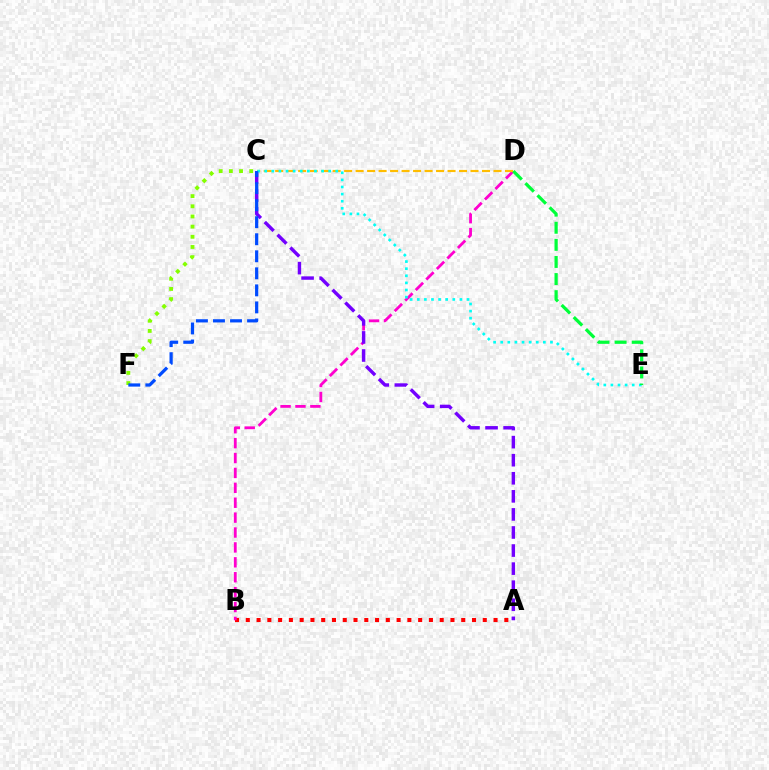{('A', 'B'): [{'color': '#ff0000', 'line_style': 'dotted', 'thickness': 2.93}], ('B', 'D'): [{'color': '#ff00cf', 'line_style': 'dashed', 'thickness': 2.02}], ('C', 'D'): [{'color': '#ffbd00', 'line_style': 'dashed', 'thickness': 1.56}], ('A', 'C'): [{'color': '#7200ff', 'line_style': 'dashed', 'thickness': 2.45}], ('C', 'E'): [{'color': '#00fff6', 'line_style': 'dotted', 'thickness': 1.93}], ('D', 'E'): [{'color': '#00ff39', 'line_style': 'dashed', 'thickness': 2.32}], ('C', 'F'): [{'color': '#84ff00', 'line_style': 'dotted', 'thickness': 2.76}, {'color': '#004bff', 'line_style': 'dashed', 'thickness': 2.31}]}